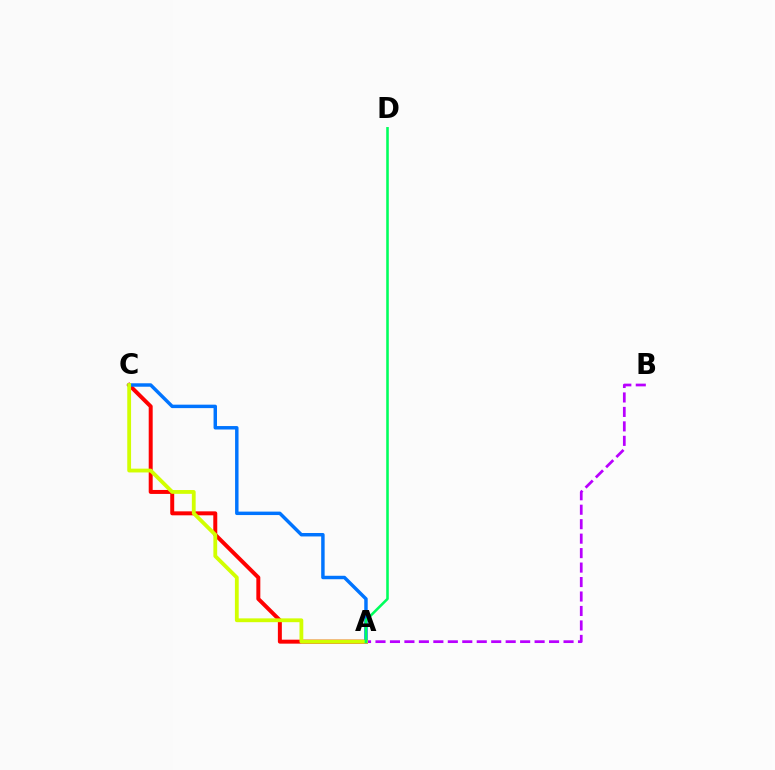{('A', 'C'): [{'color': '#ff0000', 'line_style': 'solid', 'thickness': 2.86}, {'color': '#0074ff', 'line_style': 'solid', 'thickness': 2.48}, {'color': '#d1ff00', 'line_style': 'solid', 'thickness': 2.74}], ('A', 'B'): [{'color': '#b900ff', 'line_style': 'dashed', 'thickness': 1.97}], ('A', 'D'): [{'color': '#00ff5c', 'line_style': 'solid', 'thickness': 1.86}]}